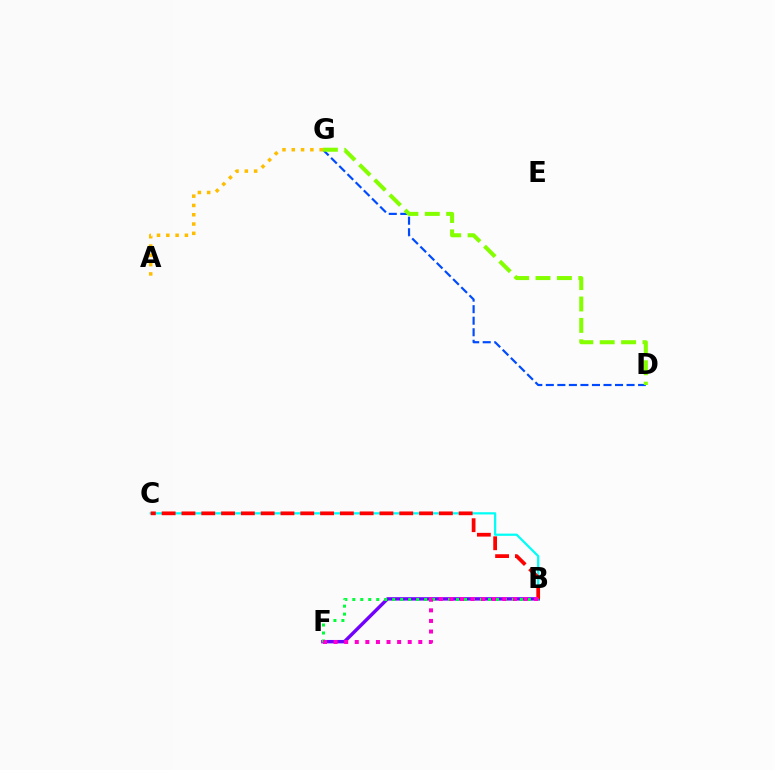{('D', 'G'): [{'color': '#004bff', 'line_style': 'dashed', 'thickness': 1.57}, {'color': '#84ff00', 'line_style': 'dashed', 'thickness': 2.91}], ('B', 'C'): [{'color': '#00fff6', 'line_style': 'solid', 'thickness': 1.61}, {'color': '#ff0000', 'line_style': 'dashed', 'thickness': 2.69}], ('B', 'F'): [{'color': '#7200ff', 'line_style': 'solid', 'thickness': 2.45}, {'color': '#00ff39', 'line_style': 'dotted', 'thickness': 2.17}, {'color': '#ff00cf', 'line_style': 'dotted', 'thickness': 2.88}], ('A', 'G'): [{'color': '#ffbd00', 'line_style': 'dotted', 'thickness': 2.53}]}